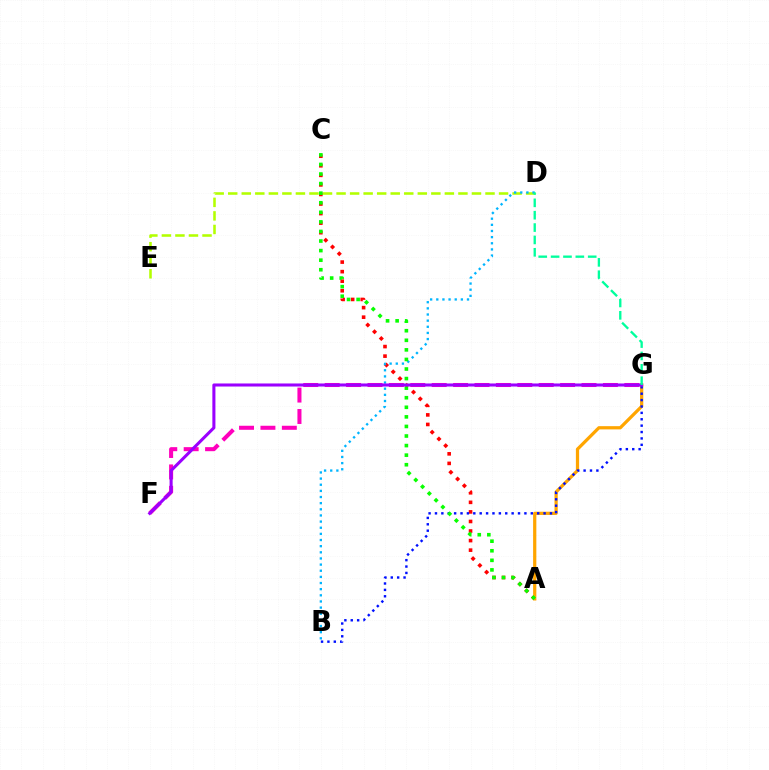{('A', 'C'): [{'color': '#ff0000', 'line_style': 'dotted', 'thickness': 2.6}, {'color': '#08ff00', 'line_style': 'dotted', 'thickness': 2.6}], ('D', 'E'): [{'color': '#b3ff00', 'line_style': 'dashed', 'thickness': 1.84}], ('F', 'G'): [{'color': '#ff00bd', 'line_style': 'dashed', 'thickness': 2.91}, {'color': '#9b00ff', 'line_style': 'solid', 'thickness': 2.2}], ('B', 'D'): [{'color': '#00b5ff', 'line_style': 'dotted', 'thickness': 1.67}], ('A', 'G'): [{'color': '#ffa500', 'line_style': 'solid', 'thickness': 2.33}], ('B', 'G'): [{'color': '#0010ff', 'line_style': 'dotted', 'thickness': 1.74}], ('D', 'G'): [{'color': '#00ff9d', 'line_style': 'dashed', 'thickness': 1.68}]}